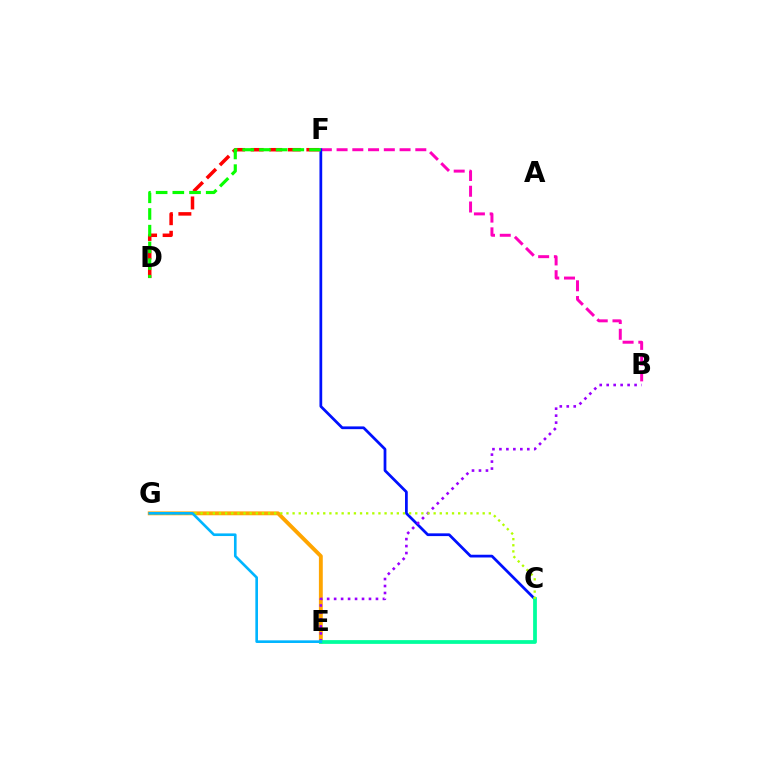{('D', 'F'): [{'color': '#ff0000', 'line_style': 'dashed', 'thickness': 2.52}, {'color': '#08ff00', 'line_style': 'dashed', 'thickness': 2.27}], ('B', 'F'): [{'color': '#ff00bd', 'line_style': 'dashed', 'thickness': 2.14}], ('C', 'F'): [{'color': '#0010ff', 'line_style': 'solid', 'thickness': 1.98}], ('E', 'G'): [{'color': '#ffa500', 'line_style': 'solid', 'thickness': 2.79}, {'color': '#00b5ff', 'line_style': 'solid', 'thickness': 1.9}], ('B', 'E'): [{'color': '#9b00ff', 'line_style': 'dotted', 'thickness': 1.89}], ('C', 'E'): [{'color': '#00ff9d', 'line_style': 'solid', 'thickness': 2.7}], ('C', 'G'): [{'color': '#b3ff00', 'line_style': 'dotted', 'thickness': 1.67}]}